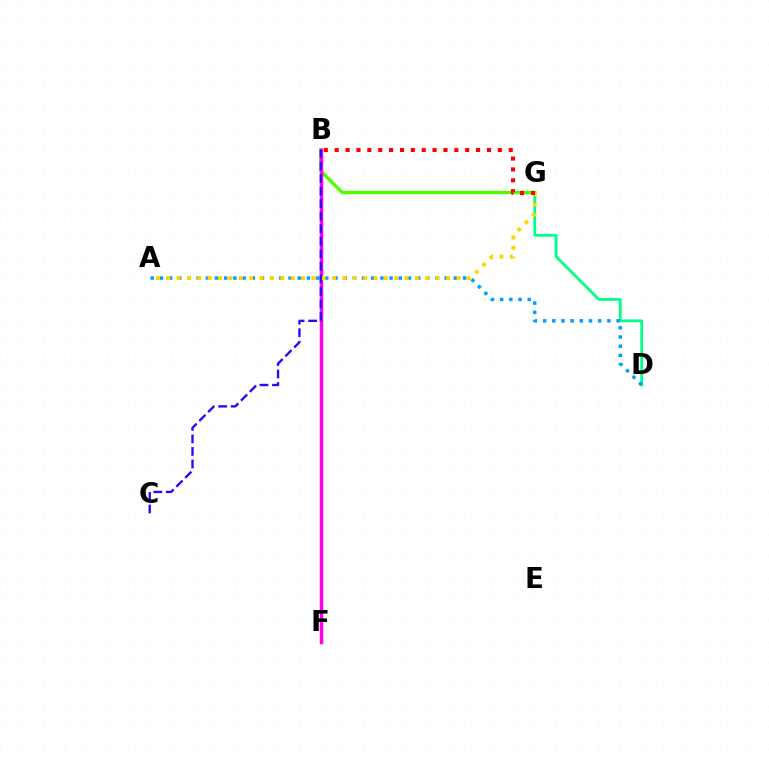{('D', 'G'): [{'color': '#00ff86', 'line_style': 'solid', 'thickness': 2.01}], ('B', 'G'): [{'color': '#4fff00', 'line_style': 'solid', 'thickness': 2.4}, {'color': '#ff0000', 'line_style': 'dotted', 'thickness': 2.95}], ('B', 'F'): [{'color': '#ff00ed', 'line_style': 'solid', 'thickness': 2.48}], ('A', 'D'): [{'color': '#009eff', 'line_style': 'dotted', 'thickness': 2.5}], ('A', 'G'): [{'color': '#ffd500', 'line_style': 'dotted', 'thickness': 2.82}], ('B', 'C'): [{'color': '#3700ff', 'line_style': 'dashed', 'thickness': 1.7}]}